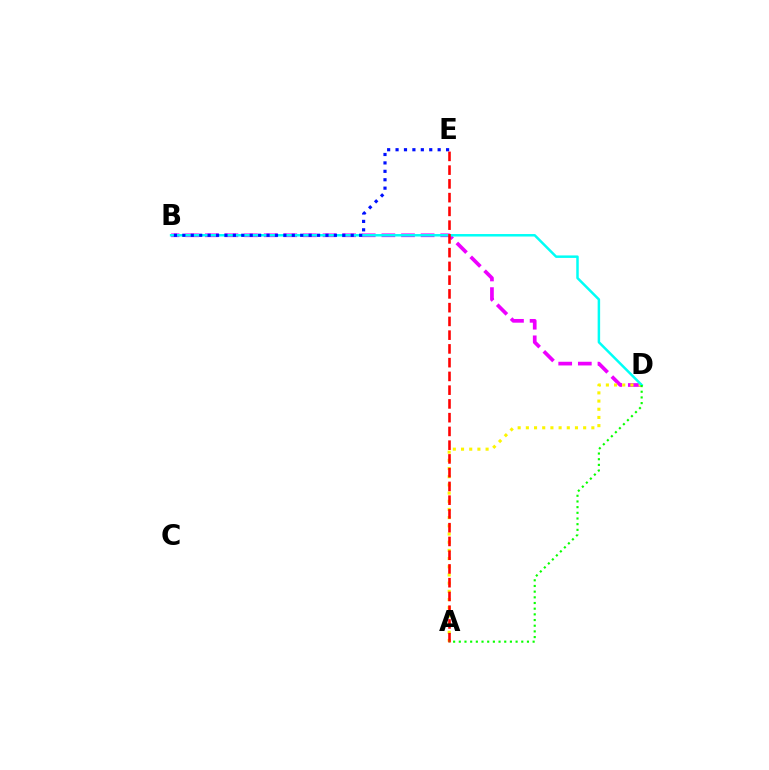{('B', 'D'): [{'color': '#ee00ff', 'line_style': 'dashed', 'thickness': 2.67}, {'color': '#00fff6', 'line_style': 'solid', 'thickness': 1.79}], ('A', 'D'): [{'color': '#fcf500', 'line_style': 'dotted', 'thickness': 2.22}, {'color': '#08ff00', 'line_style': 'dotted', 'thickness': 1.54}], ('A', 'E'): [{'color': '#ff0000', 'line_style': 'dashed', 'thickness': 1.87}], ('B', 'E'): [{'color': '#0010ff', 'line_style': 'dotted', 'thickness': 2.29}]}